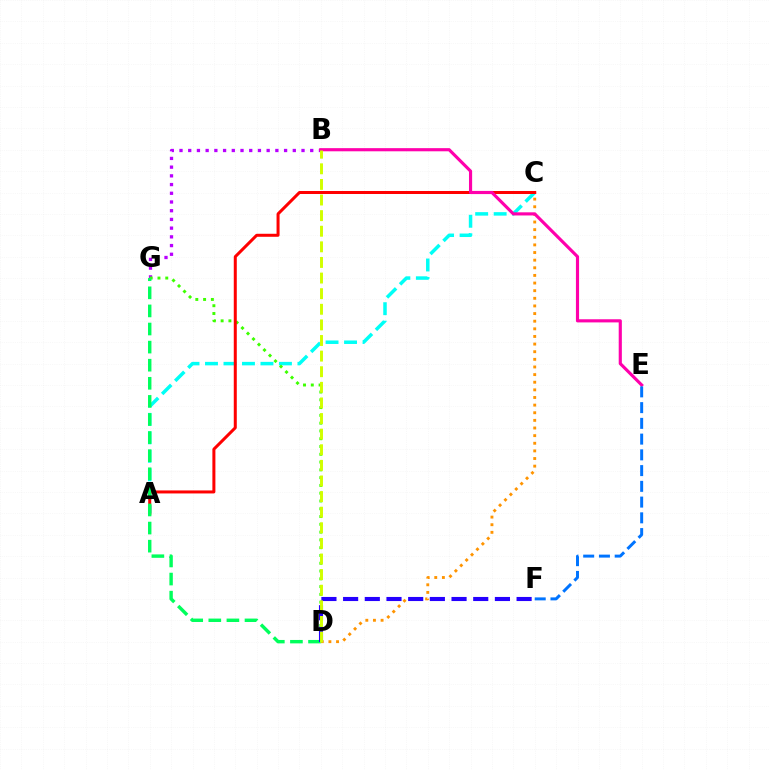{('B', 'G'): [{'color': '#b900ff', 'line_style': 'dotted', 'thickness': 2.37}], ('C', 'D'): [{'color': '#ff9400', 'line_style': 'dotted', 'thickness': 2.07}], ('A', 'C'): [{'color': '#00fff6', 'line_style': 'dashed', 'thickness': 2.51}, {'color': '#ff0000', 'line_style': 'solid', 'thickness': 2.17}], ('D', 'G'): [{'color': '#3dff00', 'line_style': 'dotted', 'thickness': 2.11}, {'color': '#00ff5c', 'line_style': 'dashed', 'thickness': 2.46}], ('B', 'E'): [{'color': '#ff00ac', 'line_style': 'solid', 'thickness': 2.27}], ('D', 'F'): [{'color': '#2500ff', 'line_style': 'dashed', 'thickness': 2.95}], ('B', 'D'): [{'color': '#d1ff00', 'line_style': 'dashed', 'thickness': 2.12}], ('E', 'F'): [{'color': '#0074ff', 'line_style': 'dashed', 'thickness': 2.14}]}